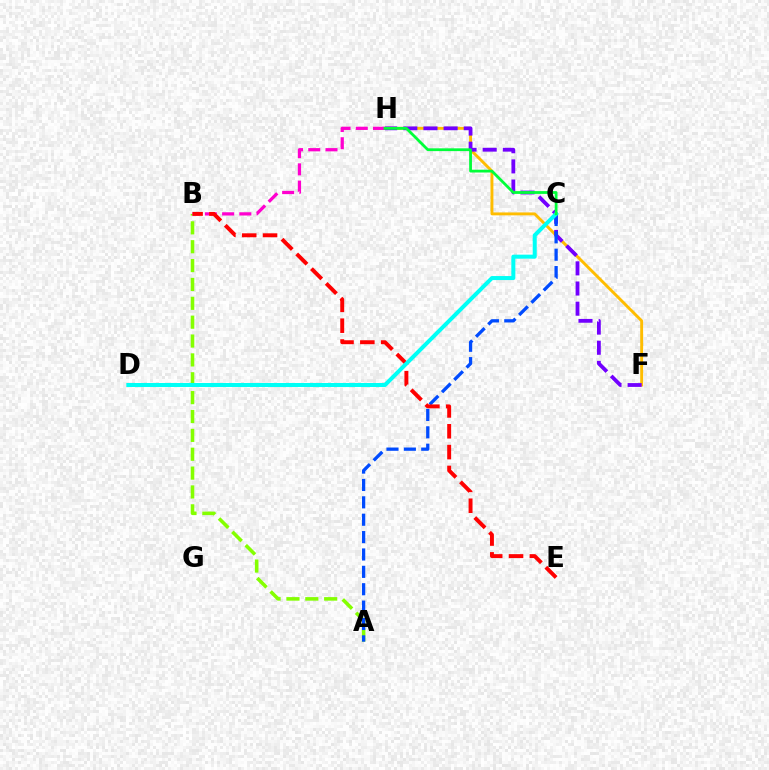{('A', 'B'): [{'color': '#84ff00', 'line_style': 'dashed', 'thickness': 2.56}], ('F', 'H'): [{'color': '#ffbd00', 'line_style': 'solid', 'thickness': 2.1}, {'color': '#7200ff', 'line_style': 'dashed', 'thickness': 2.74}], ('A', 'C'): [{'color': '#004bff', 'line_style': 'dashed', 'thickness': 2.36}], ('B', 'H'): [{'color': '#ff00cf', 'line_style': 'dashed', 'thickness': 2.34}], ('B', 'E'): [{'color': '#ff0000', 'line_style': 'dashed', 'thickness': 2.83}], ('C', 'D'): [{'color': '#00fff6', 'line_style': 'solid', 'thickness': 2.89}], ('C', 'H'): [{'color': '#00ff39', 'line_style': 'solid', 'thickness': 2.0}]}